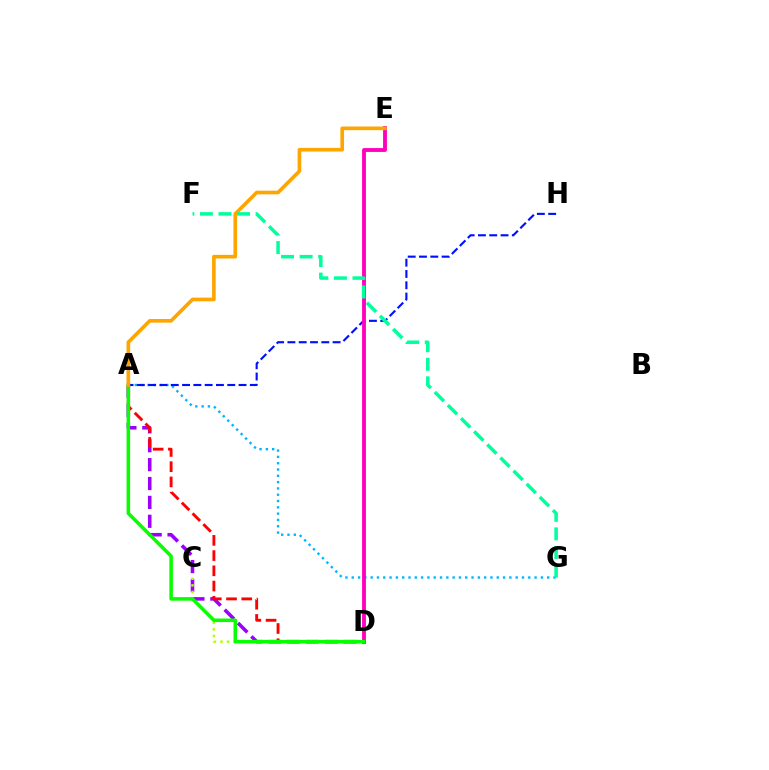{('A', 'G'): [{'color': '#00b5ff', 'line_style': 'dotted', 'thickness': 1.71}], ('A', 'D'): [{'color': '#9b00ff', 'line_style': 'dashed', 'thickness': 2.57}, {'color': '#ff0000', 'line_style': 'dashed', 'thickness': 2.07}, {'color': '#08ff00', 'line_style': 'solid', 'thickness': 2.55}], ('A', 'H'): [{'color': '#0010ff', 'line_style': 'dashed', 'thickness': 1.54}], ('C', 'D'): [{'color': '#b3ff00', 'line_style': 'dotted', 'thickness': 1.8}], ('D', 'E'): [{'color': '#ff00bd', 'line_style': 'solid', 'thickness': 2.77}], ('A', 'E'): [{'color': '#ffa500', 'line_style': 'solid', 'thickness': 2.63}], ('F', 'G'): [{'color': '#00ff9d', 'line_style': 'dashed', 'thickness': 2.52}]}